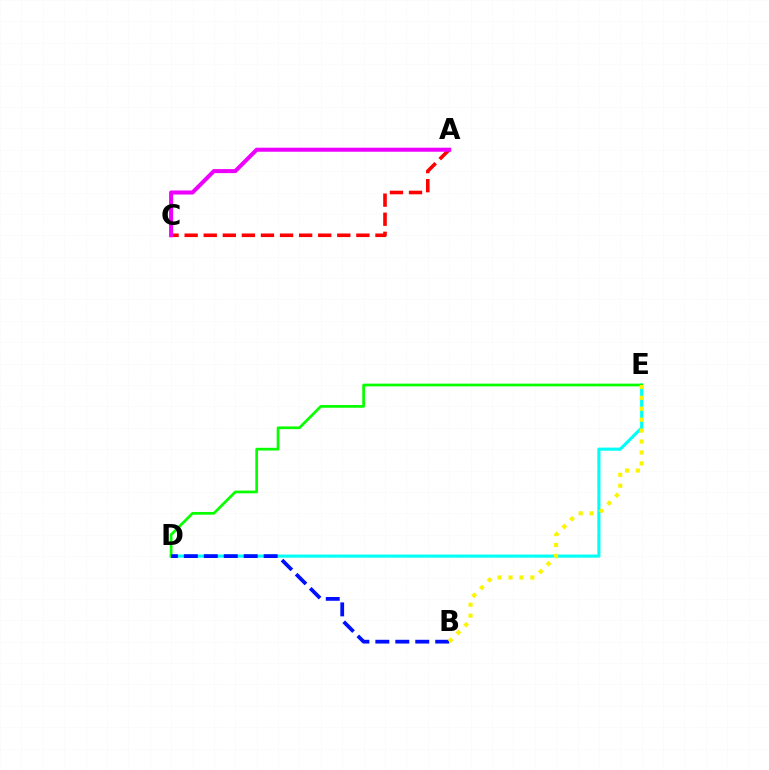{('A', 'C'): [{'color': '#ff0000', 'line_style': 'dashed', 'thickness': 2.59}, {'color': '#ee00ff', 'line_style': 'solid', 'thickness': 2.91}], ('D', 'E'): [{'color': '#00fff6', 'line_style': 'solid', 'thickness': 2.24}, {'color': '#08ff00', 'line_style': 'solid', 'thickness': 1.96}], ('B', 'D'): [{'color': '#0010ff', 'line_style': 'dashed', 'thickness': 2.71}], ('B', 'E'): [{'color': '#fcf500', 'line_style': 'dotted', 'thickness': 2.97}]}